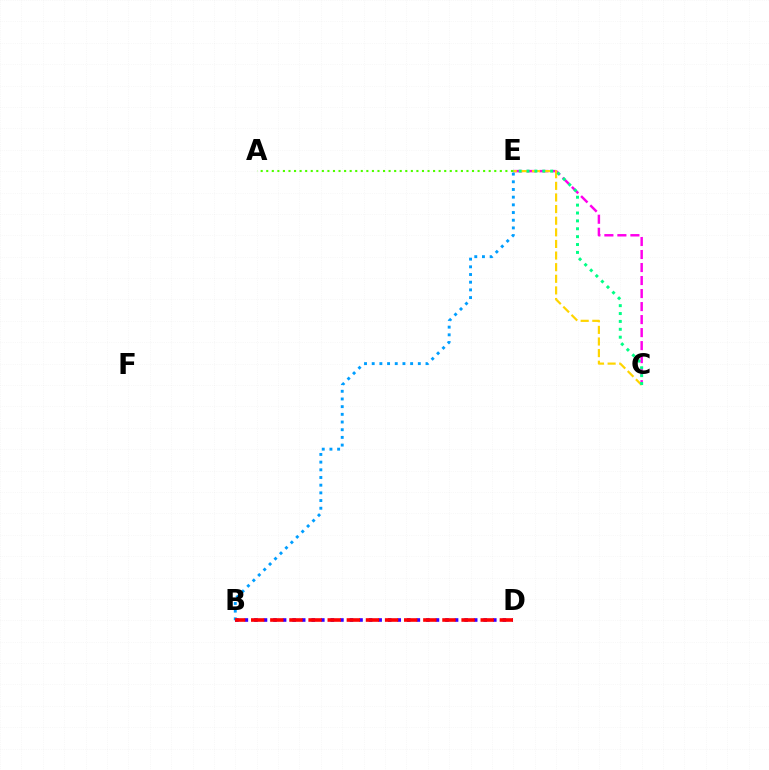{('C', 'E'): [{'color': '#ff00ed', 'line_style': 'dashed', 'thickness': 1.77}, {'color': '#ffd500', 'line_style': 'dashed', 'thickness': 1.58}, {'color': '#00ff86', 'line_style': 'dotted', 'thickness': 2.14}], ('B', 'D'): [{'color': '#3700ff', 'line_style': 'dotted', 'thickness': 2.6}, {'color': '#ff0000', 'line_style': 'dashed', 'thickness': 2.6}], ('B', 'E'): [{'color': '#009eff', 'line_style': 'dotted', 'thickness': 2.09}], ('A', 'E'): [{'color': '#4fff00', 'line_style': 'dotted', 'thickness': 1.51}]}